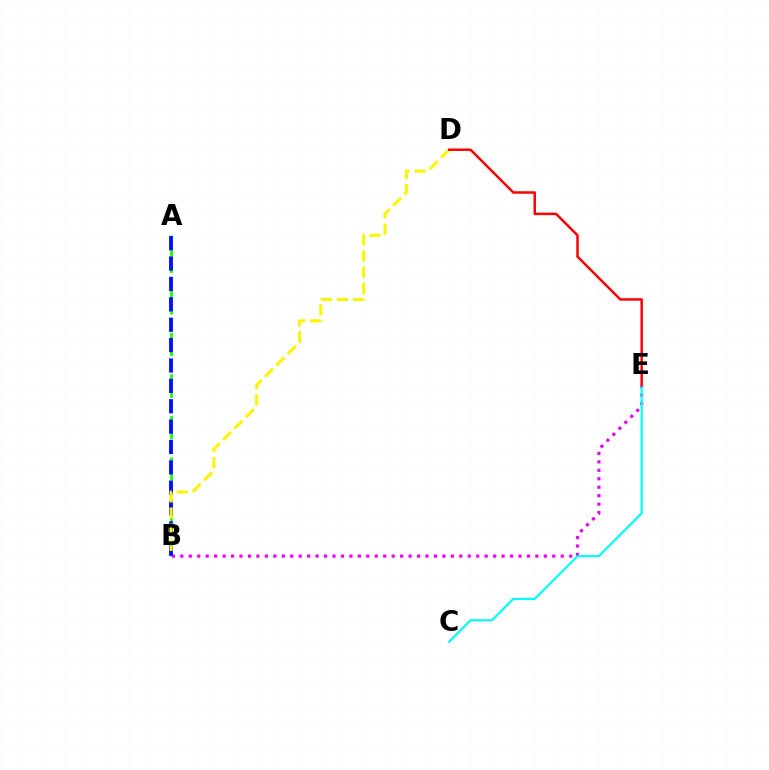{('A', 'B'): [{'color': '#08ff00', 'line_style': 'dashed', 'thickness': 1.88}, {'color': '#0010ff', 'line_style': 'dashed', 'thickness': 2.77}], ('B', 'E'): [{'color': '#ee00ff', 'line_style': 'dotted', 'thickness': 2.3}], ('B', 'D'): [{'color': '#fcf500', 'line_style': 'dashed', 'thickness': 2.19}], ('C', 'E'): [{'color': '#00fff6', 'line_style': 'solid', 'thickness': 1.57}], ('D', 'E'): [{'color': '#ff0000', 'line_style': 'solid', 'thickness': 1.79}]}